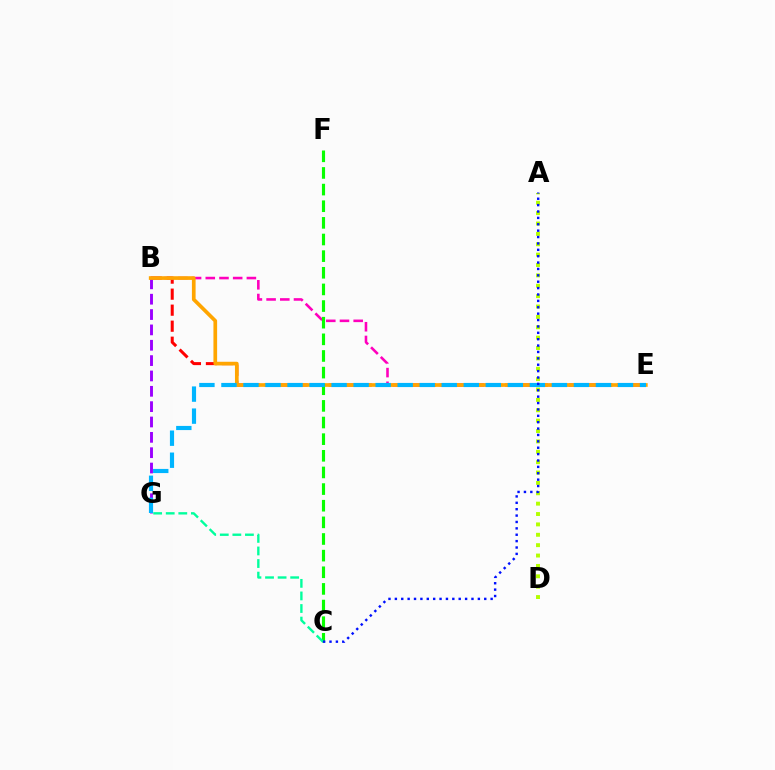{('B', 'E'): [{'color': '#ff0000', 'line_style': 'dashed', 'thickness': 2.18}, {'color': '#ff00bd', 'line_style': 'dashed', 'thickness': 1.86}, {'color': '#ffa500', 'line_style': 'solid', 'thickness': 2.66}], ('A', 'D'): [{'color': '#b3ff00', 'line_style': 'dotted', 'thickness': 2.82}], ('B', 'G'): [{'color': '#9b00ff', 'line_style': 'dashed', 'thickness': 2.09}], ('C', 'F'): [{'color': '#08ff00', 'line_style': 'dashed', 'thickness': 2.26}], ('C', 'G'): [{'color': '#00ff9d', 'line_style': 'dashed', 'thickness': 1.71}], ('E', 'G'): [{'color': '#00b5ff', 'line_style': 'dashed', 'thickness': 2.99}], ('A', 'C'): [{'color': '#0010ff', 'line_style': 'dotted', 'thickness': 1.73}]}